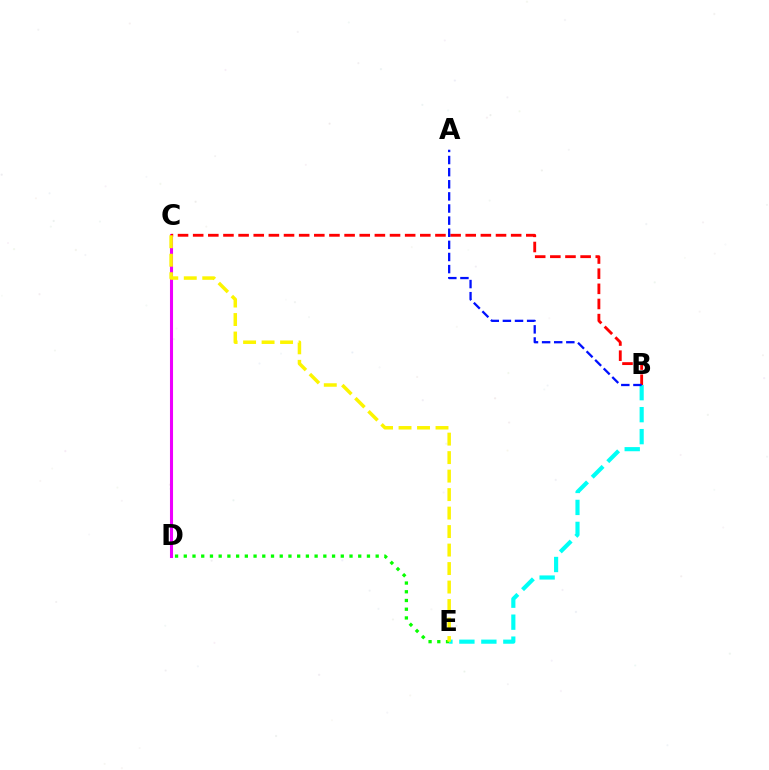{('B', 'E'): [{'color': '#00fff6', 'line_style': 'dashed', 'thickness': 2.99}], ('C', 'D'): [{'color': '#ee00ff', 'line_style': 'solid', 'thickness': 2.21}], ('B', 'C'): [{'color': '#ff0000', 'line_style': 'dashed', 'thickness': 2.06}], ('D', 'E'): [{'color': '#08ff00', 'line_style': 'dotted', 'thickness': 2.37}], ('A', 'B'): [{'color': '#0010ff', 'line_style': 'dashed', 'thickness': 1.65}], ('C', 'E'): [{'color': '#fcf500', 'line_style': 'dashed', 'thickness': 2.51}]}